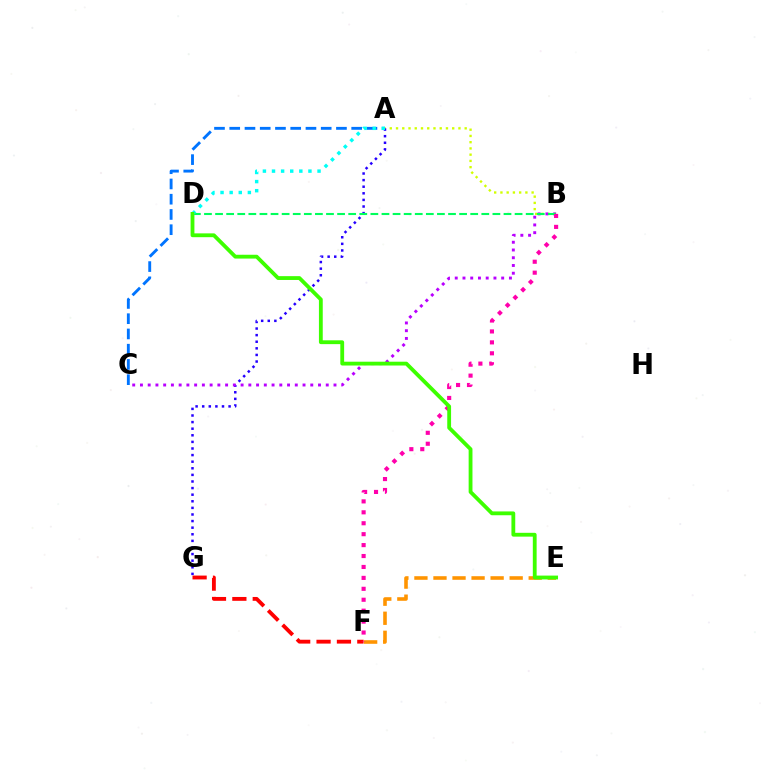{('A', 'B'): [{'color': '#d1ff00', 'line_style': 'dotted', 'thickness': 1.7}], ('E', 'F'): [{'color': '#ff9400', 'line_style': 'dashed', 'thickness': 2.59}], ('A', 'G'): [{'color': '#2500ff', 'line_style': 'dotted', 'thickness': 1.79}], ('B', 'C'): [{'color': '#b900ff', 'line_style': 'dotted', 'thickness': 2.1}], ('A', 'C'): [{'color': '#0074ff', 'line_style': 'dashed', 'thickness': 2.07}], ('B', 'D'): [{'color': '#00ff5c', 'line_style': 'dashed', 'thickness': 1.51}], ('A', 'D'): [{'color': '#00fff6', 'line_style': 'dotted', 'thickness': 2.47}], ('F', 'G'): [{'color': '#ff0000', 'line_style': 'dashed', 'thickness': 2.77}], ('B', 'F'): [{'color': '#ff00ac', 'line_style': 'dotted', 'thickness': 2.97}], ('D', 'E'): [{'color': '#3dff00', 'line_style': 'solid', 'thickness': 2.75}]}